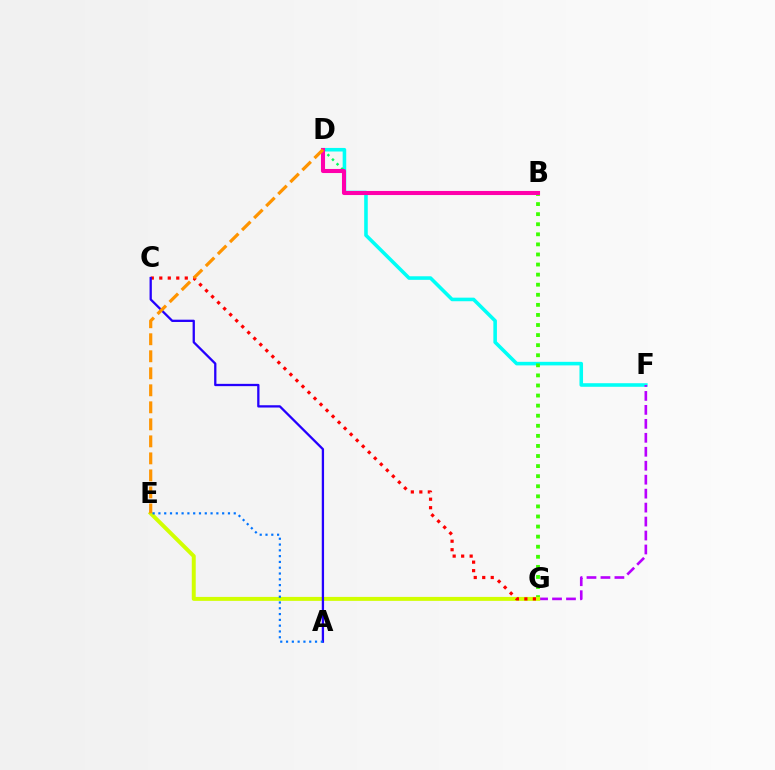{('D', 'F'): [{'color': '#00fff6', 'line_style': 'solid', 'thickness': 2.57}], ('F', 'G'): [{'color': '#b900ff', 'line_style': 'dashed', 'thickness': 1.9}], ('B', 'D'): [{'color': '#00ff5c', 'line_style': 'dotted', 'thickness': 1.76}, {'color': '#ff00ac', 'line_style': 'solid', 'thickness': 2.94}], ('B', 'G'): [{'color': '#3dff00', 'line_style': 'dotted', 'thickness': 2.74}], ('E', 'G'): [{'color': '#d1ff00', 'line_style': 'solid', 'thickness': 2.85}], ('C', 'G'): [{'color': '#ff0000', 'line_style': 'dotted', 'thickness': 2.31}], ('A', 'C'): [{'color': '#2500ff', 'line_style': 'solid', 'thickness': 1.65}], ('D', 'E'): [{'color': '#ff9400', 'line_style': 'dashed', 'thickness': 2.31}], ('A', 'E'): [{'color': '#0074ff', 'line_style': 'dotted', 'thickness': 1.57}]}